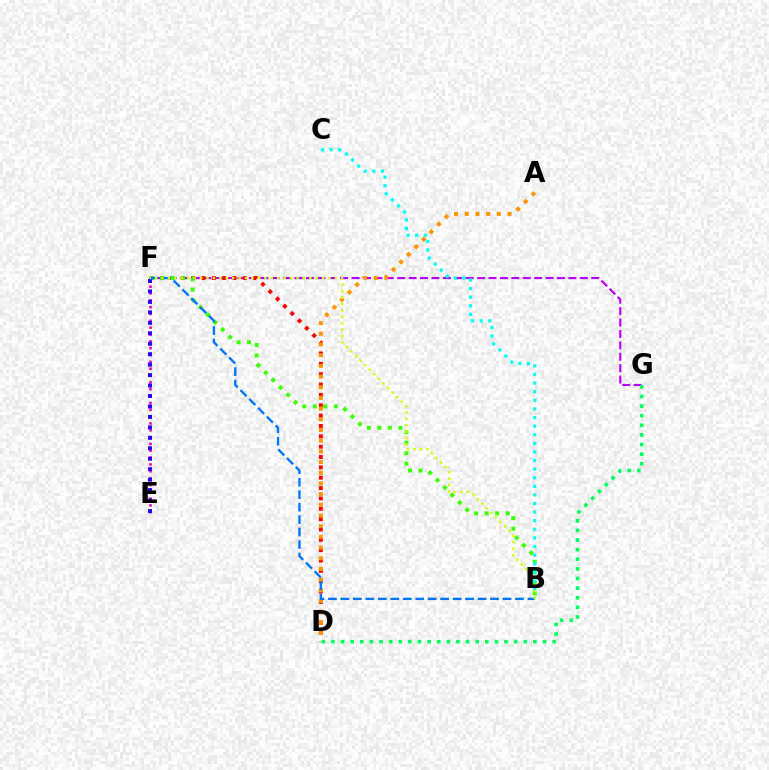{('F', 'G'): [{'color': '#b900ff', 'line_style': 'dashed', 'thickness': 1.55}], ('D', 'F'): [{'color': '#ff0000', 'line_style': 'dotted', 'thickness': 2.81}], ('D', 'G'): [{'color': '#00ff5c', 'line_style': 'dotted', 'thickness': 2.61}], ('E', 'F'): [{'color': '#ff00ac', 'line_style': 'dotted', 'thickness': 1.86}, {'color': '#2500ff', 'line_style': 'dotted', 'thickness': 2.84}], ('B', 'F'): [{'color': '#3dff00', 'line_style': 'dotted', 'thickness': 2.85}, {'color': '#0074ff', 'line_style': 'dashed', 'thickness': 1.69}, {'color': '#d1ff00', 'line_style': 'dotted', 'thickness': 1.75}], ('A', 'D'): [{'color': '#ff9400', 'line_style': 'dotted', 'thickness': 2.9}], ('B', 'C'): [{'color': '#00fff6', 'line_style': 'dotted', 'thickness': 2.34}]}